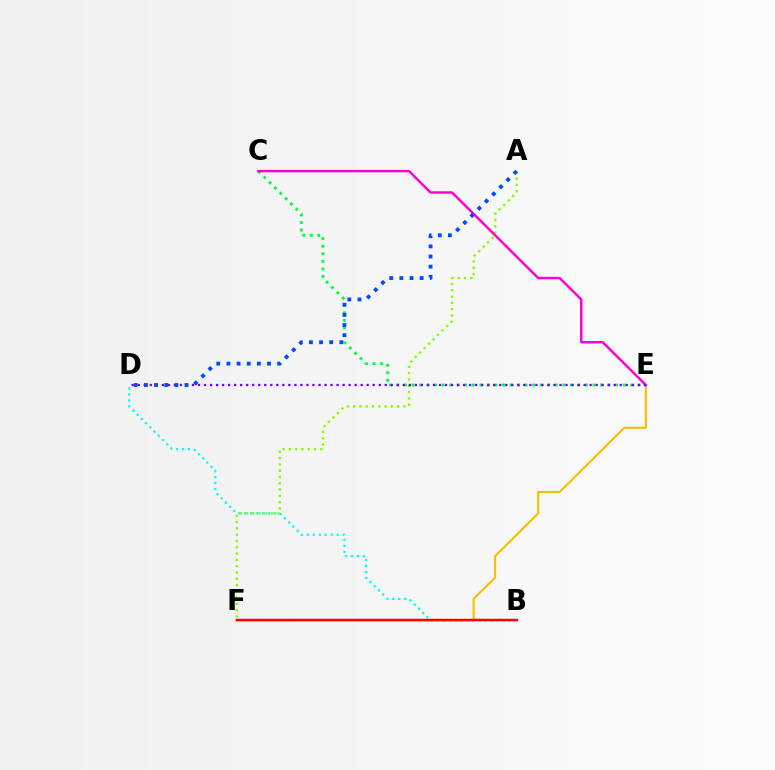{('A', 'F'): [{'color': '#84ff00', 'line_style': 'dotted', 'thickness': 1.71}], ('C', 'E'): [{'color': '#00ff39', 'line_style': 'dotted', 'thickness': 2.05}, {'color': '#ff00cf', 'line_style': 'solid', 'thickness': 1.76}], ('E', 'F'): [{'color': '#ffbd00', 'line_style': 'solid', 'thickness': 1.52}], ('B', 'D'): [{'color': '#00fff6', 'line_style': 'dotted', 'thickness': 1.62}], ('B', 'F'): [{'color': '#ff0000', 'line_style': 'solid', 'thickness': 1.79}], ('D', 'E'): [{'color': '#7200ff', 'line_style': 'dotted', 'thickness': 1.64}], ('A', 'D'): [{'color': '#004bff', 'line_style': 'dotted', 'thickness': 2.76}]}